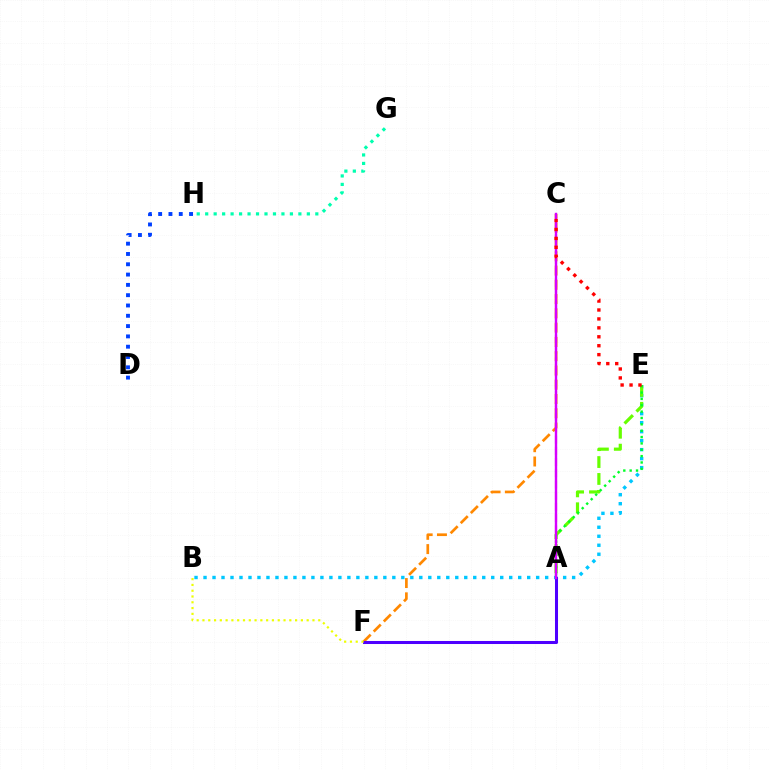{('G', 'H'): [{'color': '#00ffaf', 'line_style': 'dotted', 'thickness': 2.3}], ('D', 'H'): [{'color': '#003fff', 'line_style': 'dotted', 'thickness': 2.8}], ('B', 'E'): [{'color': '#00c7ff', 'line_style': 'dotted', 'thickness': 2.44}], ('C', 'F'): [{'color': '#ff8800', 'line_style': 'dashed', 'thickness': 1.94}], ('A', 'F'): [{'color': '#4f00ff', 'line_style': 'solid', 'thickness': 2.19}], ('A', 'E'): [{'color': '#66ff00', 'line_style': 'dashed', 'thickness': 2.3}, {'color': '#00ff27', 'line_style': 'dotted', 'thickness': 1.73}], ('B', 'F'): [{'color': '#eeff00', 'line_style': 'dotted', 'thickness': 1.57}], ('A', 'C'): [{'color': '#ff00a0', 'line_style': 'dashed', 'thickness': 1.52}, {'color': '#d600ff', 'line_style': 'solid', 'thickness': 1.73}], ('C', 'E'): [{'color': '#ff0000', 'line_style': 'dotted', 'thickness': 2.43}]}